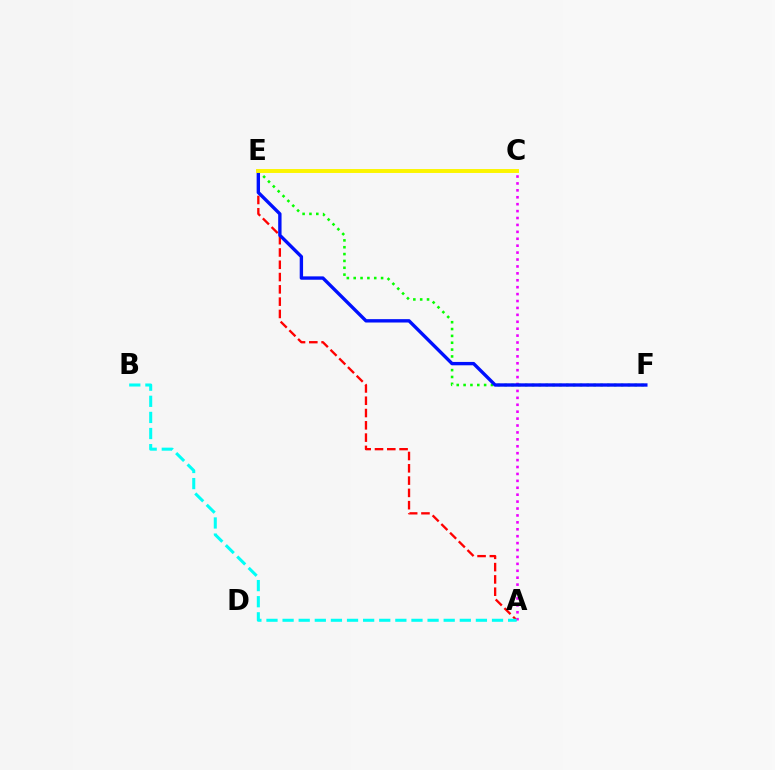{('A', 'E'): [{'color': '#ff0000', 'line_style': 'dashed', 'thickness': 1.67}], ('A', 'C'): [{'color': '#ee00ff', 'line_style': 'dotted', 'thickness': 1.88}], ('E', 'F'): [{'color': '#08ff00', 'line_style': 'dotted', 'thickness': 1.86}, {'color': '#0010ff', 'line_style': 'solid', 'thickness': 2.42}], ('A', 'B'): [{'color': '#00fff6', 'line_style': 'dashed', 'thickness': 2.19}], ('C', 'E'): [{'color': '#fcf500', 'line_style': 'solid', 'thickness': 2.83}]}